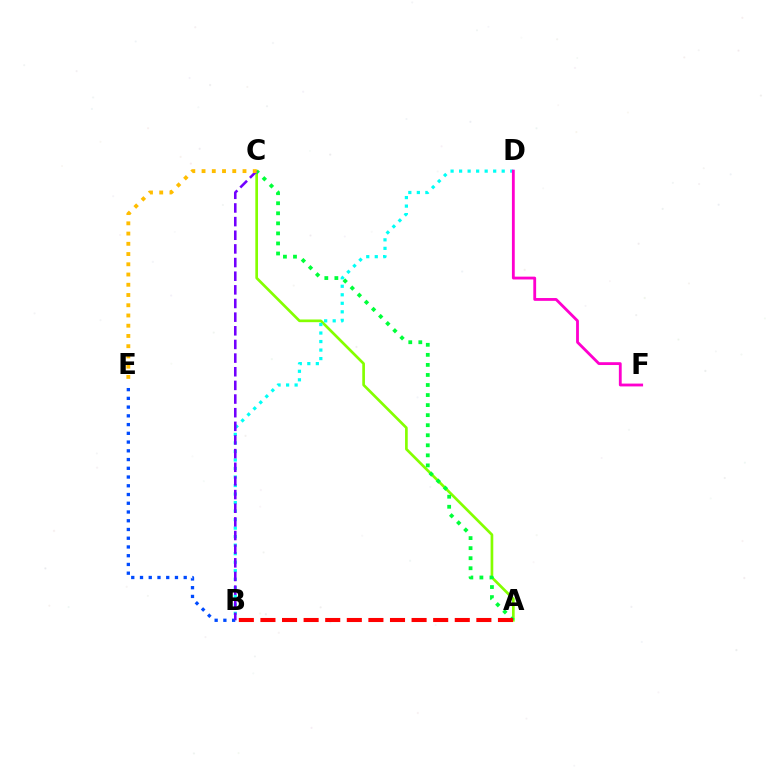{('A', 'C'): [{'color': '#84ff00', 'line_style': 'solid', 'thickness': 1.93}, {'color': '#00ff39', 'line_style': 'dotted', 'thickness': 2.73}], ('B', 'D'): [{'color': '#00fff6', 'line_style': 'dotted', 'thickness': 2.31}], ('B', 'E'): [{'color': '#004bff', 'line_style': 'dotted', 'thickness': 2.37}], ('A', 'B'): [{'color': '#ff0000', 'line_style': 'dashed', 'thickness': 2.93}], ('B', 'C'): [{'color': '#7200ff', 'line_style': 'dashed', 'thickness': 1.85}], ('C', 'E'): [{'color': '#ffbd00', 'line_style': 'dotted', 'thickness': 2.78}], ('D', 'F'): [{'color': '#ff00cf', 'line_style': 'solid', 'thickness': 2.03}]}